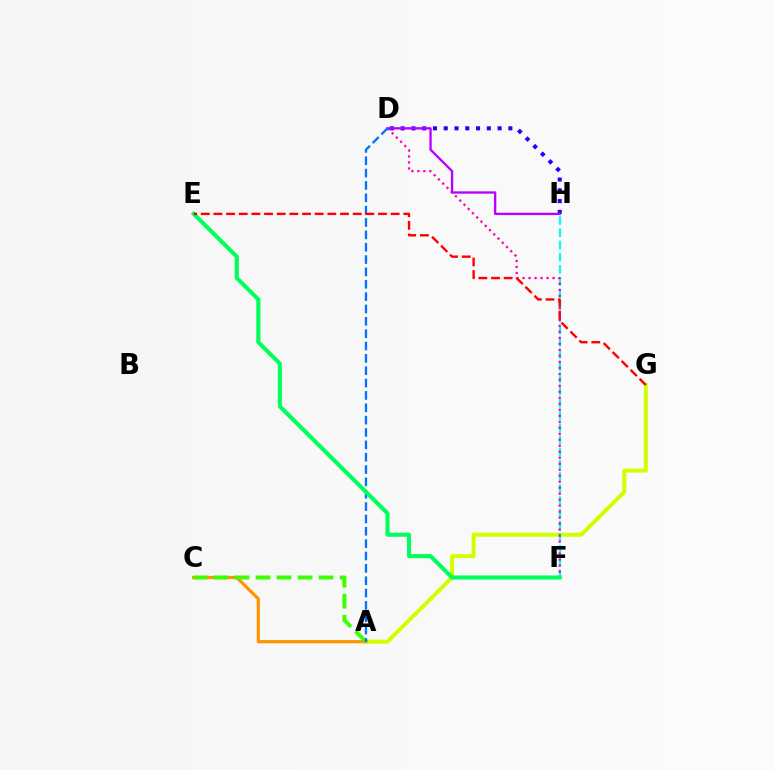{('D', 'H'): [{'color': '#2500ff', 'line_style': 'dotted', 'thickness': 2.93}, {'color': '#b900ff', 'line_style': 'solid', 'thickness': 1.67}], ('A', 'G'): [{'color': '#d1ff00', 'line_style': 'solid', 'thickness': 2.88}], ('F', 'H'): [{'color': '#00fff6', 'line_style': 'dashed', 'thickness': 1.65}], ('D', 'F'): [{'color': '#ff00ac', 'line_style': 'dotted', 'thickness': 1.63}], ('A', 'C'): [{'color': '#ff9400', 'line_style': 'solid', 'thickness': 2.33}, {'color': '#3dff00', 'line_style': 'dashed', 'thickness': 2.86}], ('A', 'D'): [{'color': '#0074ff', 'line_style': 'dashed', 'thickness': 1.68}], ('E', 'F'): [{'color': '#00ff5c', 'line_style': 'solid', 'thickness': 2.93}], ('E', 'G'): [{'color': '#ff0000', 'line_style': 'dashed', 'thickness': 1.72}]}